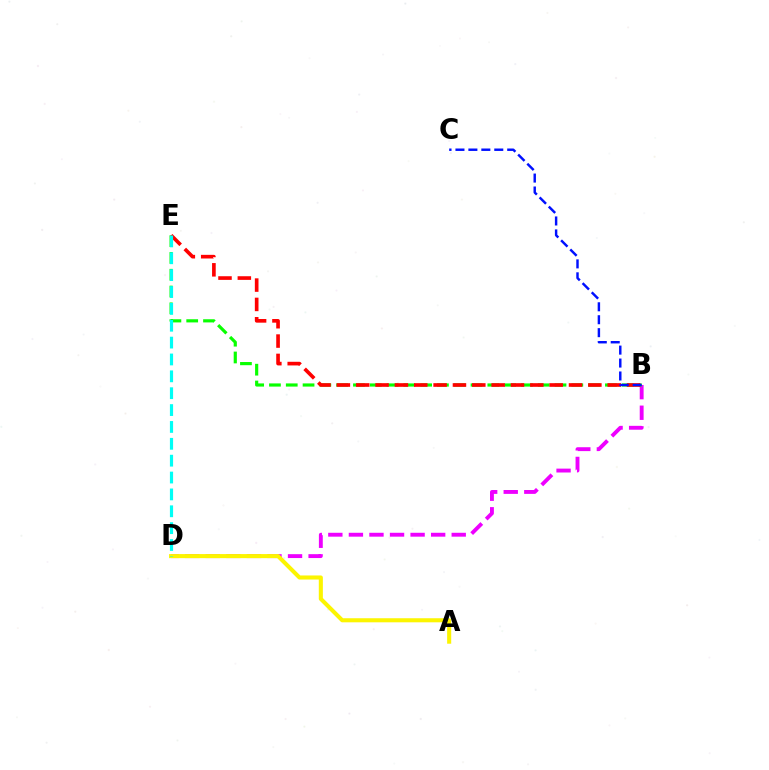{('B', 'D'): [{'color': '#ee00ff', 'line_style': 'dashed', 'thickness': 2.79}], ('B', 'E'): [{'color': '#08ff00', 'line_style': 'dashed', 'thickness': 2.28}, {'color': '#ff0000', 'line_style': 'dashed', 'thickness': 2.63}], ('A', 'D'): [{'color': '#fcf500', 'line_style': 'solid', 'thickness': 2.93}], ('B', 'C'): [{'color': '#0010ff', 'line_style': 'dashed', 'thickness': 1.76}], ('D', 'E'): [{'color': '#00fff6', 'line_style': 'dashed', 'thickness': 2.29}]}